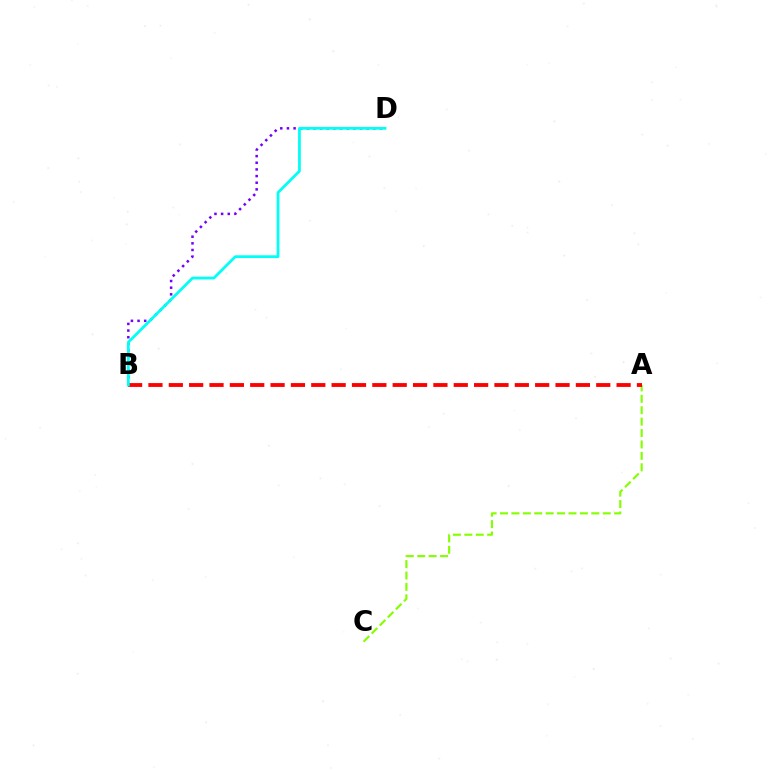{('B', 'D'): [{'color': '#7200ff', 'line_style': 'dotted', 'thickness': 1.81}, {'color': '#00fff6', 'line_style': 'solid', 'thickness': 1.99}], ('A', 'C'): [{'color': '#84ff00', 'line_style': 'dashed', 'thickness': 1.55}], ('A', 'B'): [{'color': '#ff0000', 'line_style': 'dashed', 'thickness': 2.77}]}